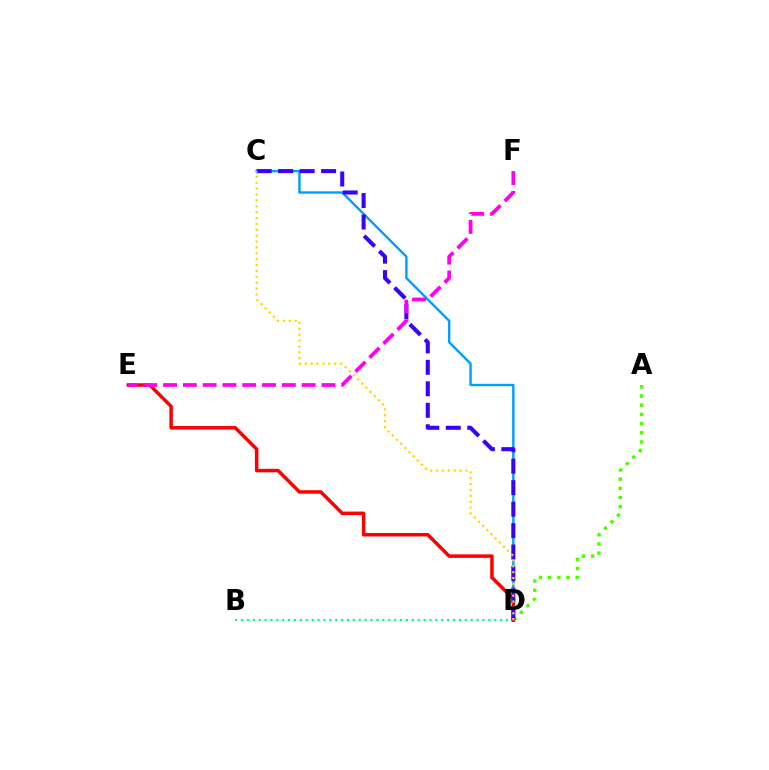{('B', 'D'): [{'color': '#00ff86', 'line_style': 'dotted', 'thickness': 1.6}], ('A', 'D'): [{'color': '#4fff00', 'line_style': 'dotted', 'thickness': 2.5}], ('C', 'D'): [{'color': '#009eff', 'line_style': 'solid', 'thickness': 1.74}, {'color': '#3700ff', 'line_style': 'dashed', 'thickness': 2.92}, {'color': '#ffd500', 'line_style': 'dotted', 'thickness': 1.6}], ('D', 'E'): [{'color': '#ff0000', 'line_style': 'solid', 'thickness': 2.52}], ('E', 'F'): [{'color': '#ff00ed', 'line_style': 'dashed', 'thickness': 2.69}]}